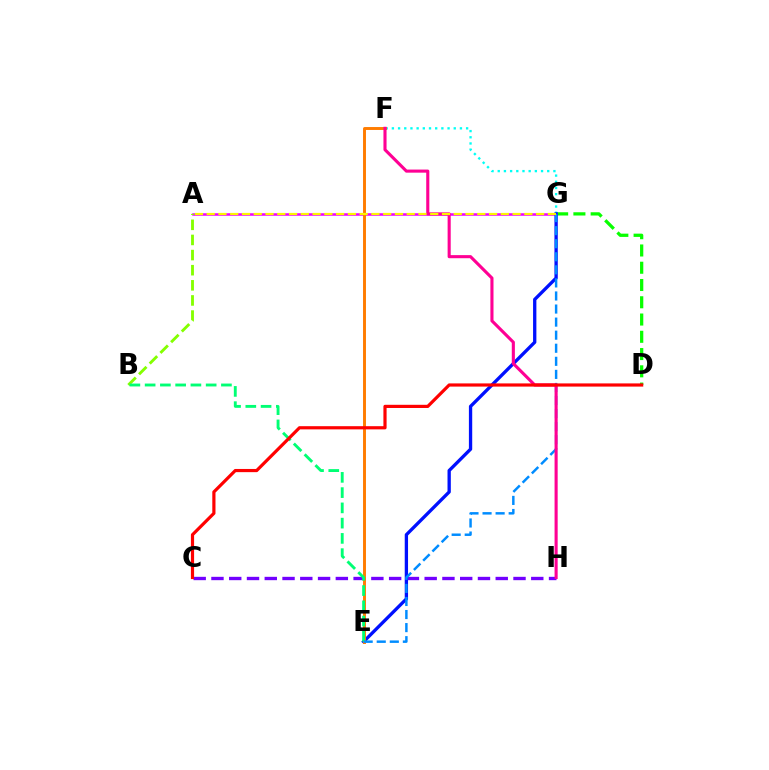{('D', 'G'): [{'color': '#08ff00', 'line_style': 'dashed', 'thickness': 2.35}], ('C', 'H'): [{'color': '#7200ff', 'line_style': 'dashed', 'thickness': 2.41}], ('F', 'G'): [{'color': '#00fff6', 'line_style': 'dotted', 'thickness': 1.68}], ('A', 'G'): [{'color': '#ee00ff', 'line_style': 'solid', 'thickness': 1.82}, {'color': '#fcf500', 'line_style': 'dashed', 'thickness': 1.6}], ('E', 'G'): [{'color': '#0010ff', 'line_style': 'solid', 'thickness': 2.38}, {'color': '#008cff', 'line_style': 'dashed', 'thickness': 1.78}], ('A', 'B'): [{'color': '#84ff00', 'line_style': 'dashed', 'thickness': 2.05}], ('E', 'F'): [{'color': '#ff7c00', 'line_style': 'solid', 'thickness': 2.11}], ('B', 'E'): [{'color': '#00ff74', 'line_style': 'dashed', 'thickness': 2.07}], ('F', 'H'): [{'color': '#ff0094', 'line_style': 'solid', 'thickness': 2.23}], ('C', 'D'): [{'color': '#ff0000', 'line_style': 'solid', 'thickness': 2.3}]}